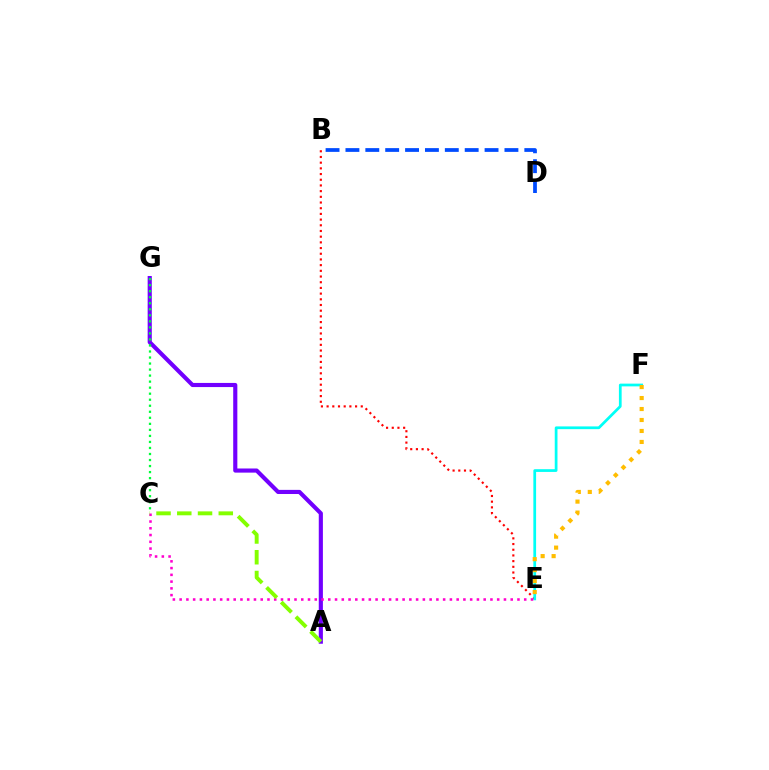{('B', 'D'): [{'color': '#004bff', 'line_style': 'dashed', 'thickness': 2.7}], ('A', 'G'): [{'color': '#7200ff', 'line_style': 'solid', 'thickness': 2.98}], ('C', 'G'): [{'color': '#00ff39', 'line_style': 'dotted', 'thickness': 1.64}], ('B', 'E'): [{'color': '#ff0000', 'line_style': 'dotted', 'thickness': 1.55}], ('E', 'F'): [{'color': '#00fff6', 'line_style': 'solid', 'thickness': 1.97}, {'color': '#ffbd00', 'line_style': 'dotted', 'thickness': 2.98}], ('C', 'E'): [{'color': '#ff00cf', 'line_style': 'dotted', 'thickness': 1.84}], ('A', 'C'): [{'color': '#84ff00', 'line_style': 'dashed', 'thickness': 2.82}]}